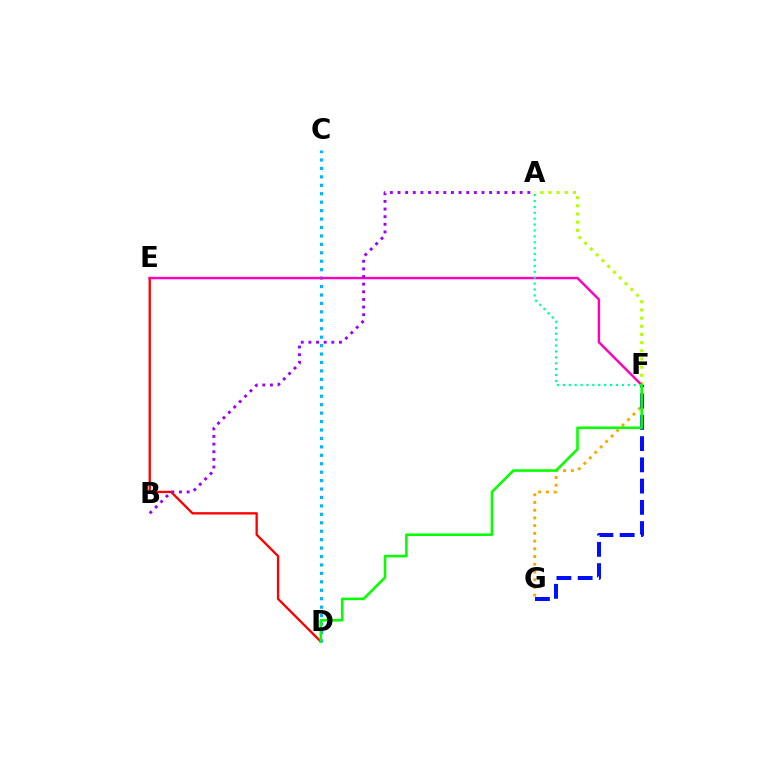{('D', 'E'): [{'color': '#ff0000', 'line_style': 'solid', 'thickness': 1.67}], ('F', 'G'): [{'color': '#ffa500', 'line_style': 'dotted', 'thickness': 2.1}, {'color': '#0010ff', 'line_style': 'dashed', 'thickness': 2.89}], ('A', 'F'): [{'color': '#b3ff00', 'line_style': 'dotted', 'thickness': 2.22}, {'color': '#00ff9d', 'line_style': 'dotted', 'thickness': 1.6}], ('C', 'D'): [{'color': '#00b5ff', 'line_style': 'dotted', 'thickness': 2.29}], ('E', 'F'): [{'color': '#ff00bd', 'line_style': 'solid', 'thickness': 1.76}], ('D', 'F'): [{'color': '#08ff00', 'line_style': 'solid', 'thickness': 1.86}], ('A', 'B'): [{'color': '#9b00ff', 'line_style': 'dotted', 'thickness': 2.07}]}